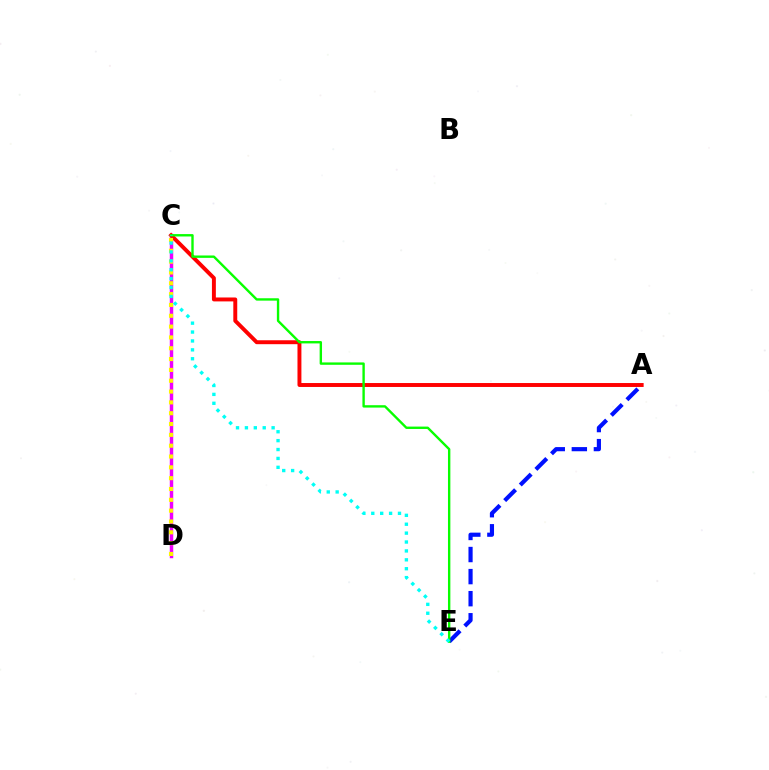{('C', 'D'): [{'color': '#ee00ff', 'line_style': 'solid', 'thickness': 2.48}, {'color': '#fcf500', 'line_style': 'dotted', 'thickness': 2.94}], ('A', 'C'): [{'color': '#ff0000', 'line_style': 'solid', 'thickness': 2.83}], ('A', 'E'): [{'color': '#0010ff', 'line_style': 'dashed', 'thickness': 3.0}], ('C', 'E'): [{'color': '#08ff00', 'line_style': 'solid', 'thickness': 1.72}, {'color': '#00fff6', 'line_style': 'dotted', 'thickness': 2.42}]}